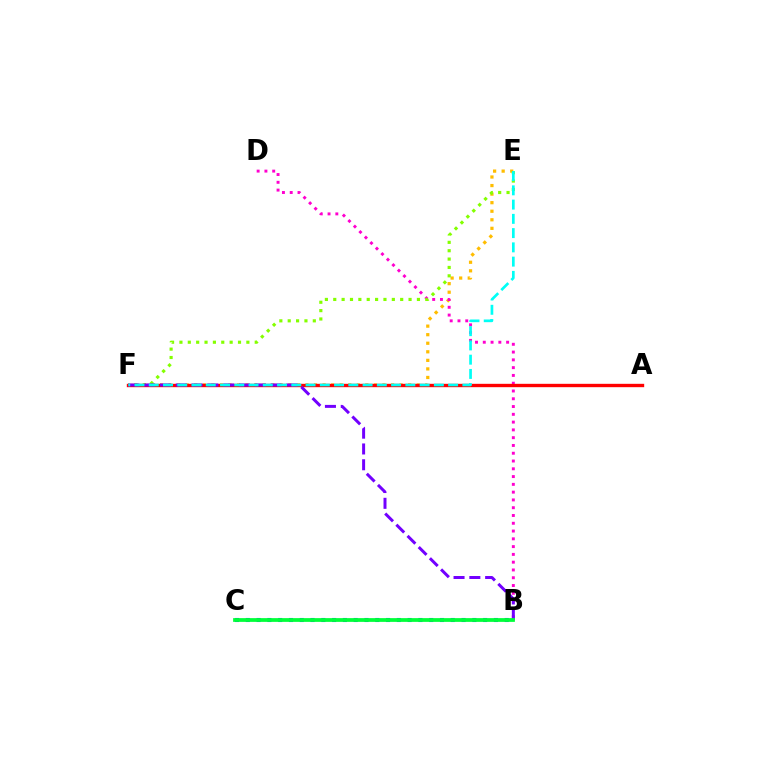{('E', 'F'): [{'color': '#ffbd00', 'line_style': 'dotted', 'thickness': 2.32}, {'color': '#84ff00', 'line_style': 'dotted', 'thickness': 2.27}, {'color': '#00fff6', 'line_style': 'dashed', 'thickness': 1.94}], ('B', 'D'): [{'color': '#ff00cf', 'line_style': 'dotted', 'thickness': 2.11}], ('A', 'F'): [{'color': '#ff0000', 'line_style': 'solid', 'thickness': 2.43}], ('B', 'C'): [{'color': '#004bff', 'line_style': 'dotted', 'thickness': 2.93}, {'color': '#00ff39', 'line_style': 'solid', 'thickness': 2.7}], ('B', 'F'): [{'color': '#7200ff', 'line_style': 'dashed', 'thickness': 2.15}]}